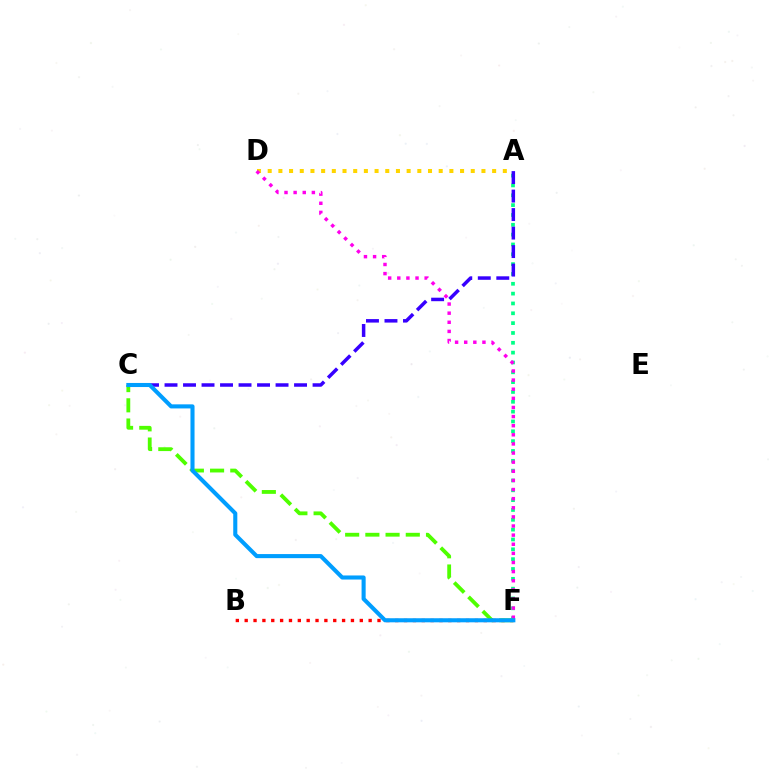{('A', 'D'): [{'color': '#ffd500', 'line_style': 'dotted', 'thickness': 2.9}], ('A', 'F'): [{'color': '#00ff86', 'line_style': 'dotted', 'thickness': 2.67}], ('A', 'C'): [{'color': '#3700ff', 'line_style': 'dashed', 'thickness': 2.51}], ('B', 'F'): [{'color': '#ff0000', 'line_style': 'dotted', 'thickness': 2.41}], ('D', 'F'): [{'color': '#ff00ed', 'line_style': 'dotted', 'thickness': 2.48}], ('C', 'F'): [{'color': '#4fff00', 'line_style': 'dashed', 'thickness': 2.75}, {'color': '#009eff', 'line_style': 'solid', 'thickness': 2.94}]}